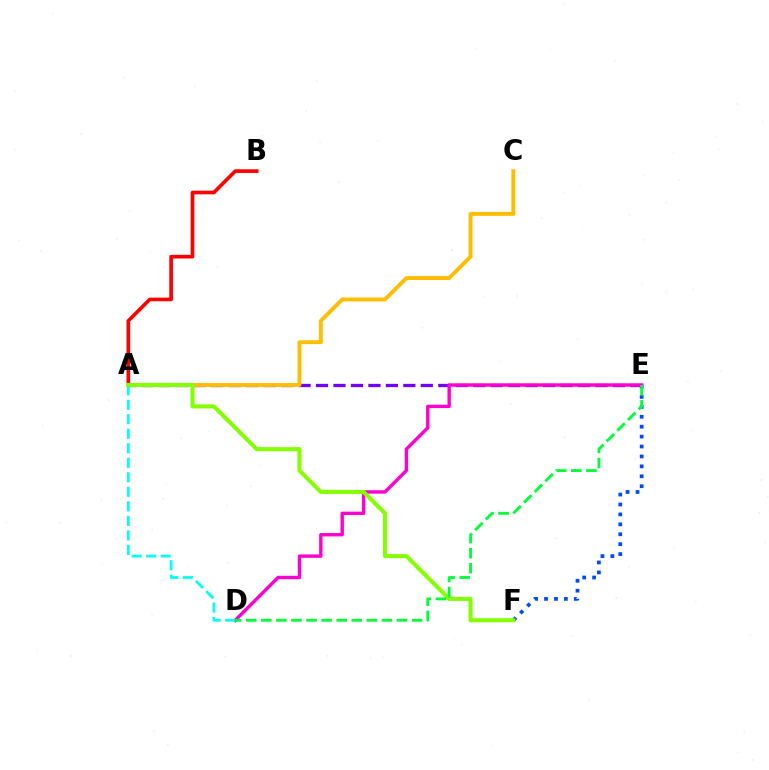{('A', 'E'): [{'color': '#7200ff', 'line_style': 'dashed', 'thickness': 2.37}], ('A', 'B'): [{'color': '#ff0000', 'line_style': 'solid', 'thickness': 2.64}], ('E', 'F'): [{'color': '#004bff', 'line_style': 'dotted', 'thickness': 2.7}], ('D', 'E'): [{'color': '#ff00cf', 'line_style': 'solid', 'thickness': 2.44}, {'color': '#00ff39', 'line_style': 'dashed', 'thickness': 2.05}], ('A', 'D'): [{'color': '#00fff6', 'line_style': 'dashed', 'thickness': 1.97}], ('A', 'C'): [{'color': '#ffbd00', 'line_style': 'solid', 'thickness': 2.8}], ('A', 'F'): [{'color': '#84ff00', 'line_style': 'solid', 'thickness': 2.94}]}